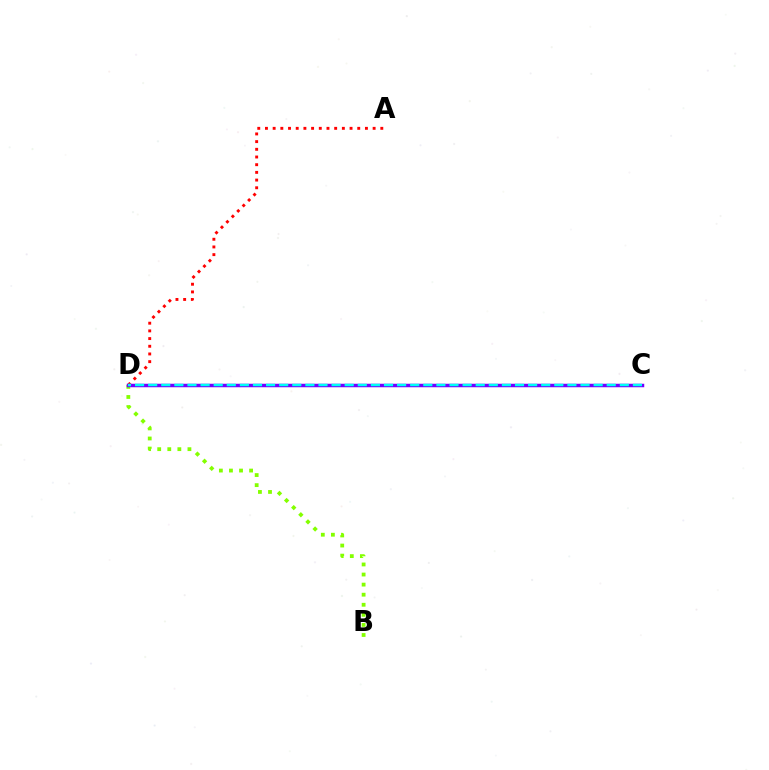{('A', 'D'): [{'color': '#ff0000', 'line_style': 'dotted', 'thickness': 2.09}], ('B', 'D'): [{'color': '#84ff00', 'line_style': 'dotted', 'thickness': 2.74}], ('C', 'D'): [{'color': '#7200ff', 'line_style': 'solid', 'thickness': 2.51}, {'color': '#00fff6', 'line_style': 'dashed', 'thickness': 1.78}]}